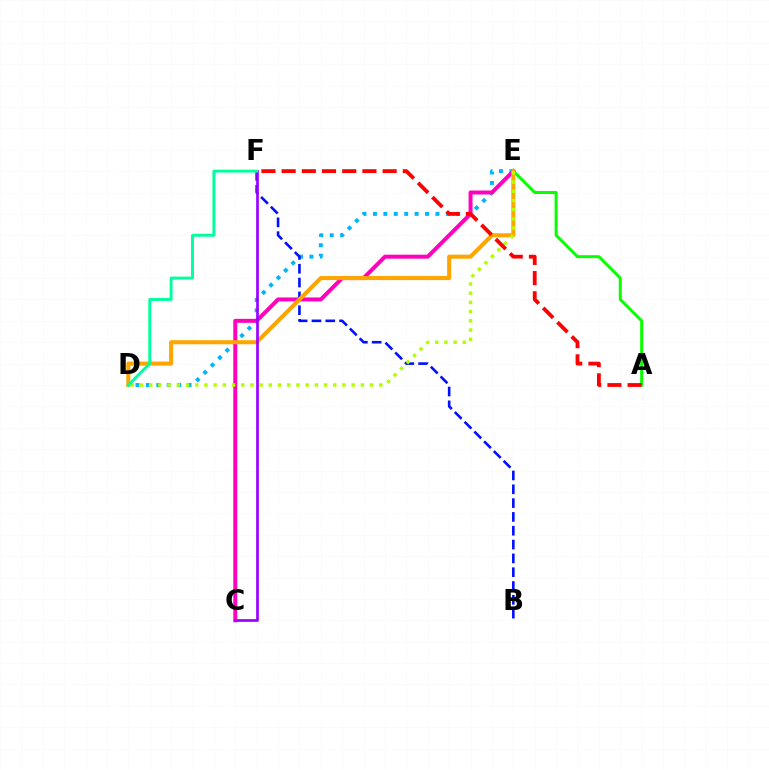{('D', 'E'): [{'color': '#00b5ff', 'line_style': 'dotted', 'thickness': 2.83}, {'color': '#ffa500', 'line_style': 'solid', 'thickness': 2.92}, {'color': '#b3ff00', 'line_style': 'dotted', 'thickness': 2.5}], ('A', 'E'): [{'color': '#08ff00', 'line_style': 'solid', 'thickness': 2.16}], ('B', 'F'): [{'color': '#0010ff', 'line_style': 'dashed', 'thickness': 1.88}], ('C', 'E'): [{'color': '#ff00bd', 'line_style': 'solid', 'thickness': 2.87}], ('C', 'F'): [{'color': '#9b00ff', 'line_style': 'solid', 'thickness': 1.93}], ('A', 'F'): [{'color': '#ff0000', 'line_style': 'dashed', 'thickness': 2.74}], ('D', 'F'): [{'color': '#00ff9d', 'line_style': 'solid', 'thickness': 2.09}]}